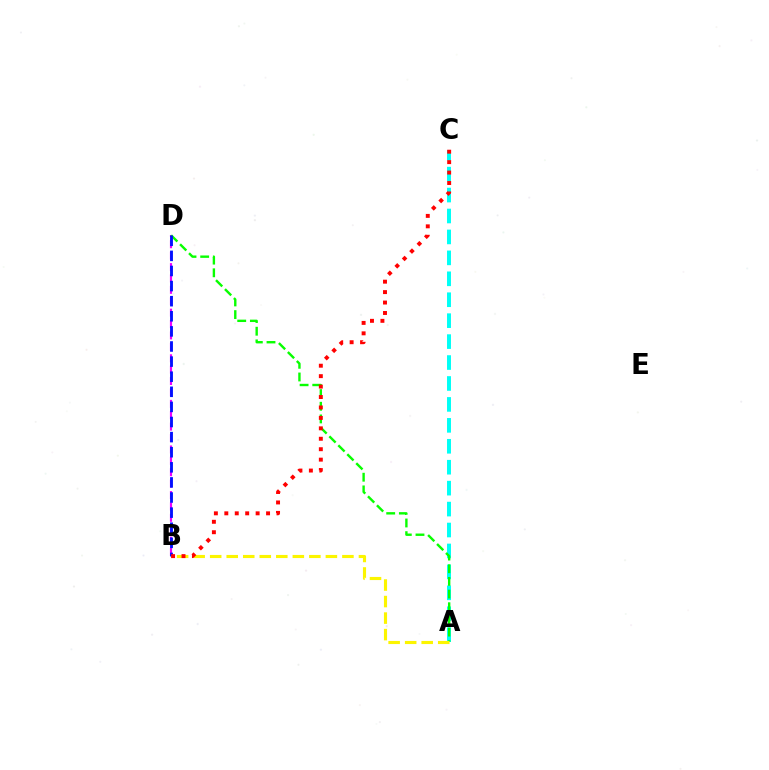{('B', 'D'): [{'color': '#ee00ff', 'line_style': 'dashed', 'thickness': 1.55}, {'color': '#0010ff', 'line_style': 'dashed', 'thickness': 2.05}], ('A', 'C'): [{'color': '#00fff6', 'line_style': 'dashed', 'thickness': 2.84}], ('A', 'D'): [{'color': '#08ff00', 'line_style': 'dashed', 'thickness': 1.72}], ('A', 'B'): [{'color': '#fcf500', 'line_style': 'dashed', 'thickness': 2.25}], ('B', 'C'): [{'color': '#ff0000', 'line_style': 'dotted', 'thickness': 2.84}]}